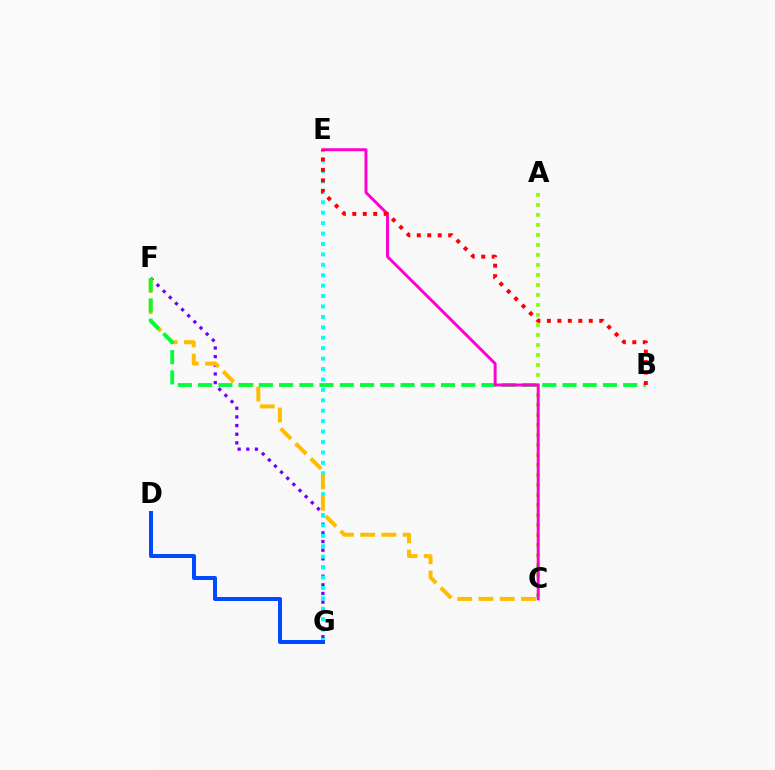{('F', 'G'): [{'color': '#7200ff', 'line_style': 'dotted', 'thickness': 2.35}], ('A', 'C'): [{'color': '#84ff00', 'line_style': 'dotted', 'thickness': 2.72}], ('E', 'G'): [{'color': '#00fff6', 'line_style': 'dotted', 'thickness': 2.83}], ('D', 'G'): [{'color': '#004bff', 'line_style': 'solid', 'thickness': 2.89}], ('C', 'F'): [{'color': '#ffbd00', 'line_style': 'dashed', 'thickness': 2.88}], ('B', 'F'): [{'color': '#00ff39', 'line_style': 'dashed', 'thickness': 2.75}], ('C', 'E'): [{'color': '#ff00cf', 'line_style': 'solid', 'thickness': 2.12}], ('B', 'E'): [{'color': '#ff0000', 'line_style': 'dotted', 'thickness': 2.84}]}